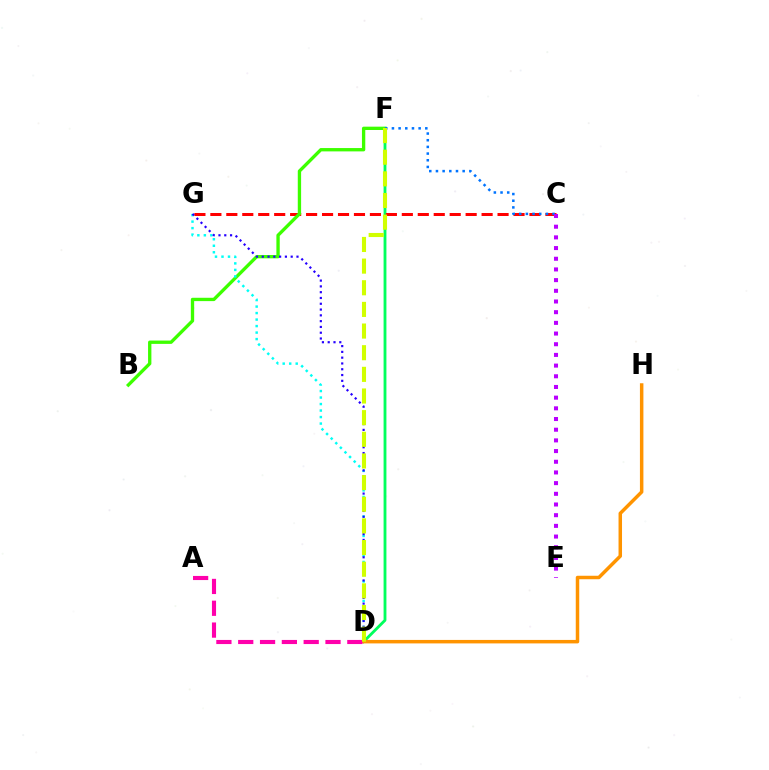{('D', 'F'): [{'color': '#00ff5c', 'line_style': 'solid', 'thickness': 2.04}, {'color': '#d1ff00', 'line_style': 'dashed', 'thickness': 2.94}], ('C', 'G'): [{'color': '#ff0000', 'line_style': 'dashed', 'thickness': 2.17}], ('B', 'F'): [{'color': '#3dff00', 'line_style': 'solid', 'thickness': 2.4}], ('D', 'G'): [{'color': '#00fff6', 'line_style': 'dotted', 'thickness': 1.77}, {'color': '#2500ff', 'line_style': 'dotted', 'thickness': 1.57}], ('D', 'H'): [{'color': '#ff9400', 'line_style': 'solid', 'thickness': 2.51}], ('A', 'D'): [{'color': '#ff00ac', 'line_style': 'dashed', 'thickness': 2.96}], ('C', 'F'): [{'color': '#0074ff', 'line_style': 'dotted', 'thickness': 1.81}], ('C', 'E'): [{'color': '#b900ff', 'line_style': 'dotted', 'thickness': 2.9}]}